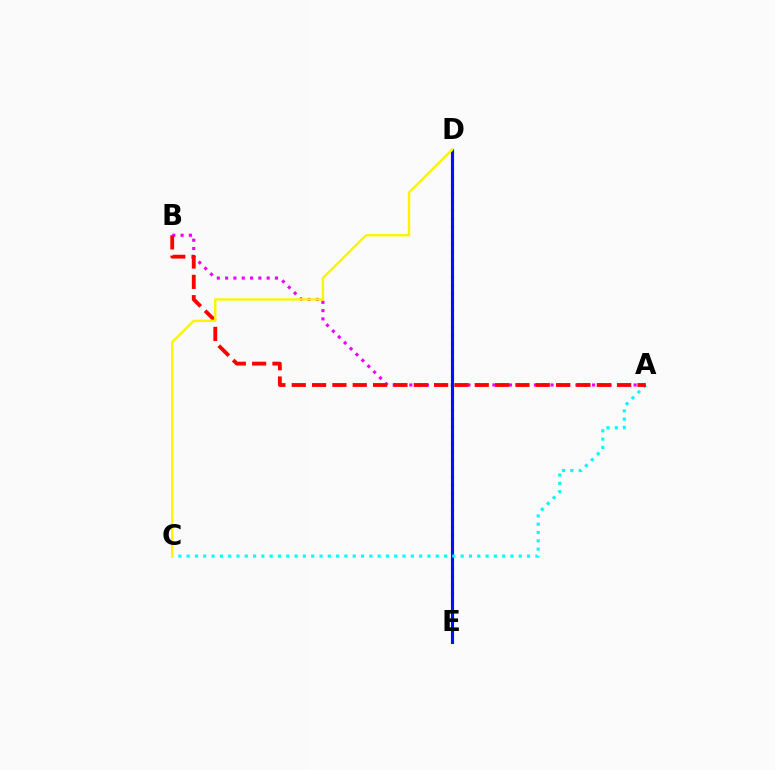{('A', 'B'): [{'color': '#ee00ff', 'line_style': 'dotted', 'thickness': 2.26}, {'color': '#ff0000', 'line_style': 'dashed', 'thickness': 2.76}], ('D', 'E'): [{'color': '#08ff00', 'line_style': 'dotted', 'thickness': 2.26}, {'color': '#0010ff', 'line_style': 'solid', 'thickness': 2.24}], ('A', 'C'): [{'color': '#00fff6', 'line_style': 'dotted', 'thickness': 2.26}], ('C', 'D'): [{'color': '#fcf500', 'line_style': 'solid', 'thickness': 1.75}]}